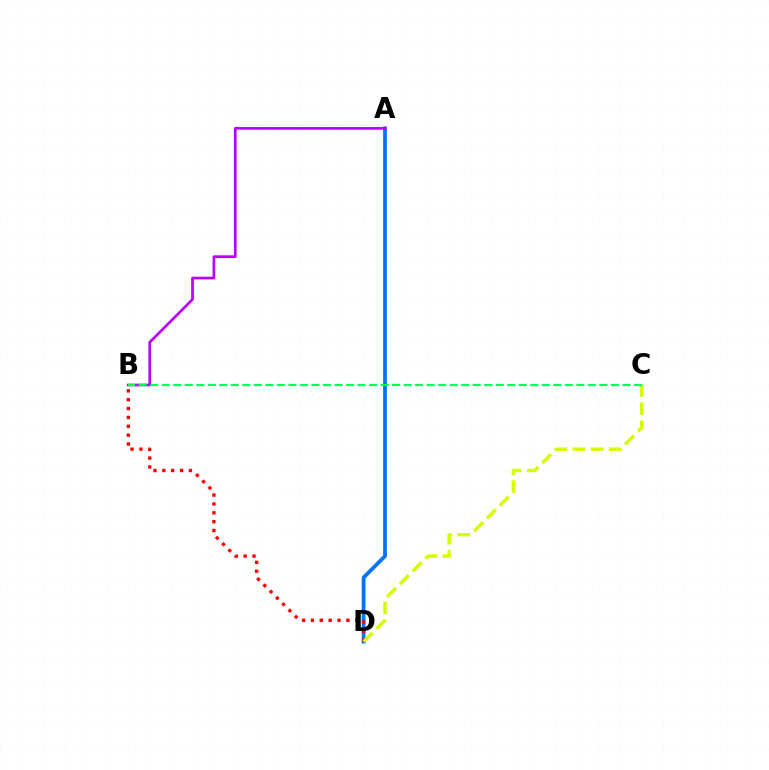{('A', 'D'): [{'color': '#0074ff', 'line_style': 'solid', 'thickness': 2.72}], ('B', 'D'): [{'color': '#ff0000', 'line_style': 'dotted', 'thickness': 2.41}], ('A', 'B'): [{'color': '#b900ff', 'line_style': 'solid', 'thickness': 1.94}], ('C', 'D'): [{'color': '#d1ff00', 'line_style': 'dashed', 'thickness': 2.46}], ('B', 'C'): [{'color': '#00ff5c', 'line_style': 'dashed', 'thickness': 1.56}]}